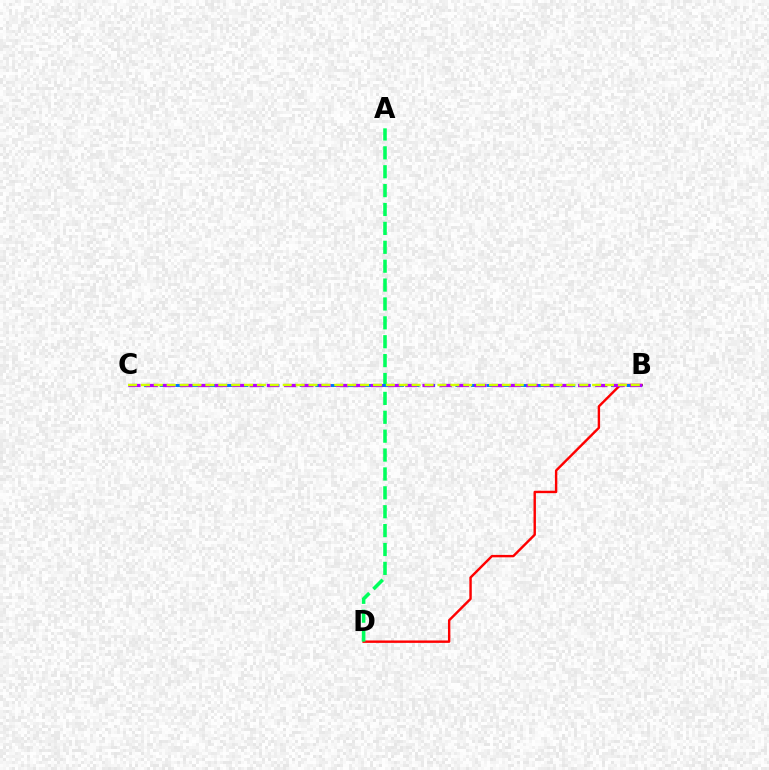{('B', 'D'): [{'color': '#ff0000', 'line_style': 'solid', 'thickness': 1.74}], ('A', 'D'): [{'color': '#00ff5c', 'line_style': 'dashed', 'thickness': 2.57}], ('B', 'C'): [{'color': '#0074ff', 'line_style': 'dashed', 'thickness': 2.11}, {'color': '#b900ff', 'line_style': 'dashed', 'thickness': 2.35}, {'color': '#d1ff00', 'line_style': 'dashed', 'thickness': 1.75}]}